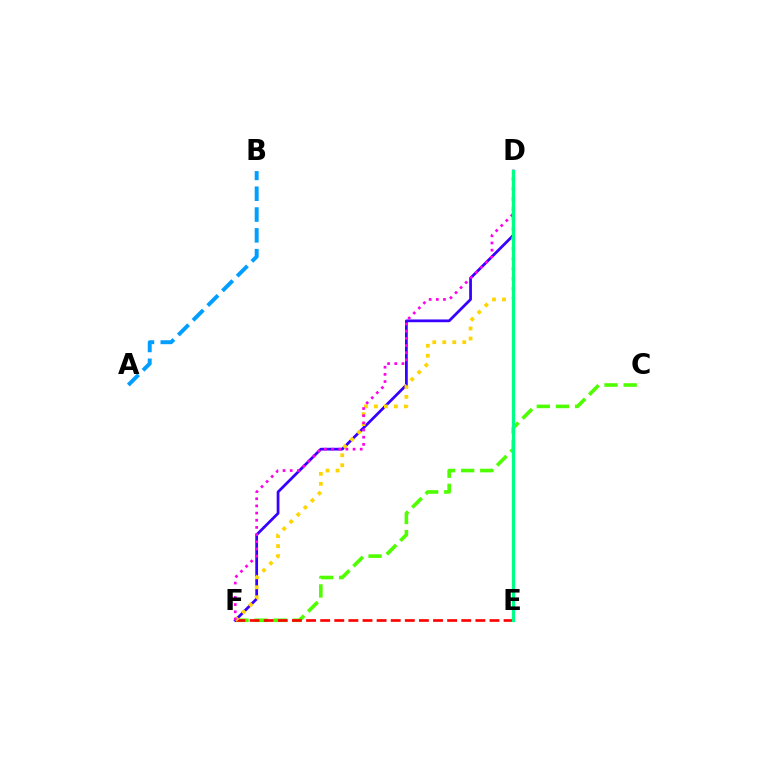{('C', 'F'): [{'color': '#4fff00', 'line_style': 'dashed', 'thickness': 2.6}], ('E', 'F'): [{'color': '#ff0000', 'line_style': 'dashed', 'thickness': 1.92}], ('D', 'F'): [{'color': '#3700ff', 'line_style': 'solid', 'thickness': 1.98}, {'color': '#ffd500', 'line_style': 'dotted', 'thickness': 2.72}, {'color': '#ff00ed', 'line_style': 'dotted', 'thickness': 1.95}], ('A', 'B'): [{'color': '#009eff', 'line_style': 'dashed', 'thickness': 2.83}], ('D', 'E'): [{'color': '#00ff86', 'line_style': 'solid', 'thickness': 2.33}]}